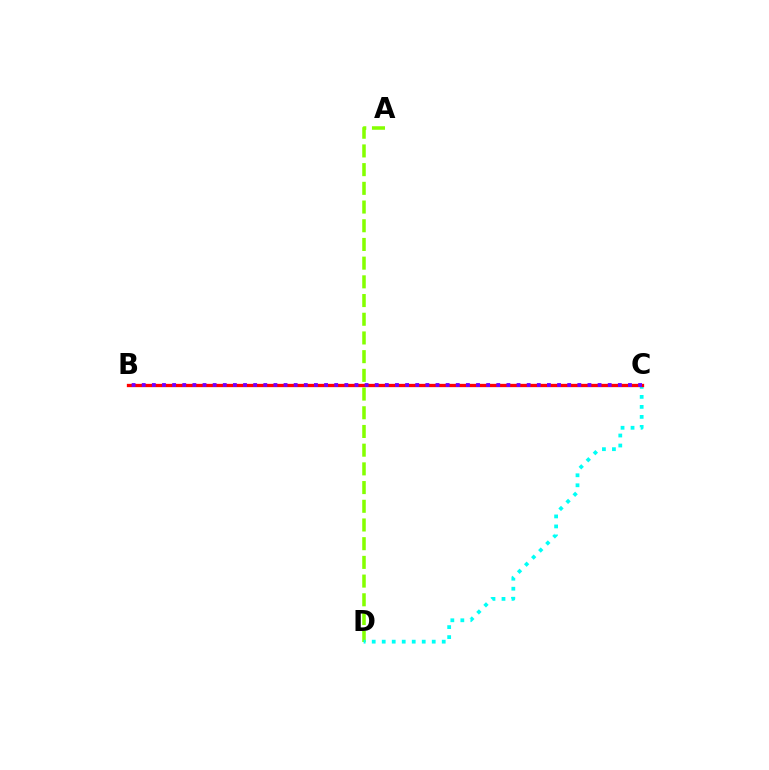{('A', 'D'): [{'color': '#84ff00', 'line_style': 'dashed', 'thickness': 2.54}], ('C', 'D'): [{'color': '#00fff6', 'line_style': 'dotted', 'thickness': 2.72}], ('B', 'C'): [{'color': '#ff0000', 'line_style': 'solid', 'thickness': 2.38}, {'color': '#7200ff', 'line_style': 'dotted', 'thickness': 2.75}]}